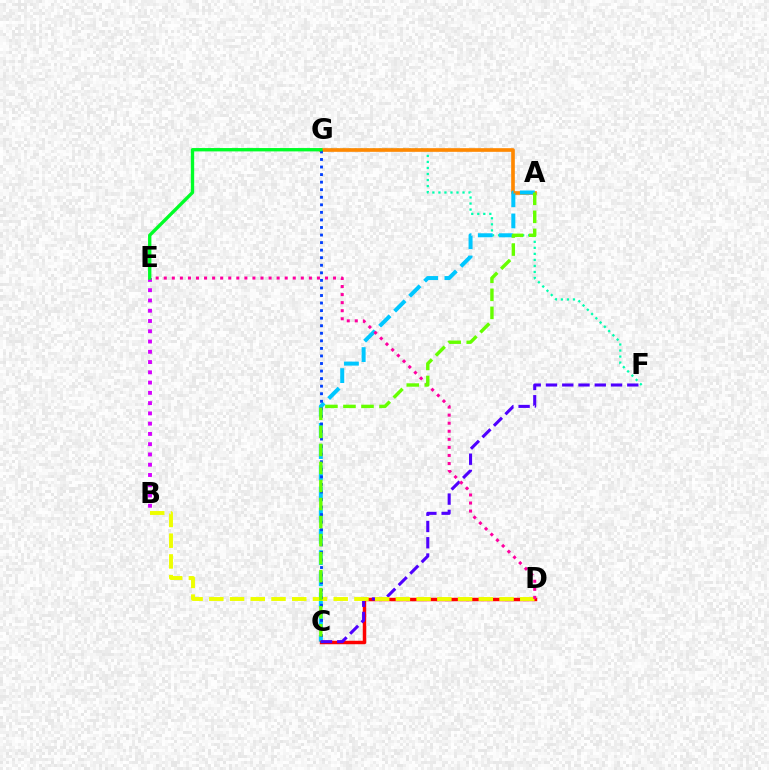{('F', 'G'): [{'color': '#00ffaf', 'line_style': 'dotted', 'thickness': 1.64}], ('B', 'E'): [{'color': '#d600ff', 'line_style': 'dotted', 'thickness': 2.79}], ('A', 'G'): [{'color': '#ff8800', 'line_style': 'solid', 'thickness': 2.63}], ('A', 'C'): [{'color': '#00c7ff', 'line_style': 'dashed', 'thickness': 2.88}, {'color': '#66ff00', 'line_style': 'dashed', 'thickness': 2.45}], ('C', 'D'): [{'color': '#ff0000', 'line_style': 'solid', 'thickness': 2.49}], ('C', 'F'): [{'color': '#4f00ff', 'line_style': 'dashed', 'thickness': 2.21}], ('B', 'D'): [{'color': '#eeff00', 'line_style': 'dashed', 'thickness': 2.82}], ('D', 'E'): [{'color': '#ff00a0', 'line_style': 'dotted', 'thickness': 2.19}], ('C', 'G'): [{'color': '#003fff', 'line_style': 'dotted', 'thickness': 2.05}], ('E', 'G'): [{'color': '#00ff27', 'line_style': 'solid', 'thickness': 2.41}]}